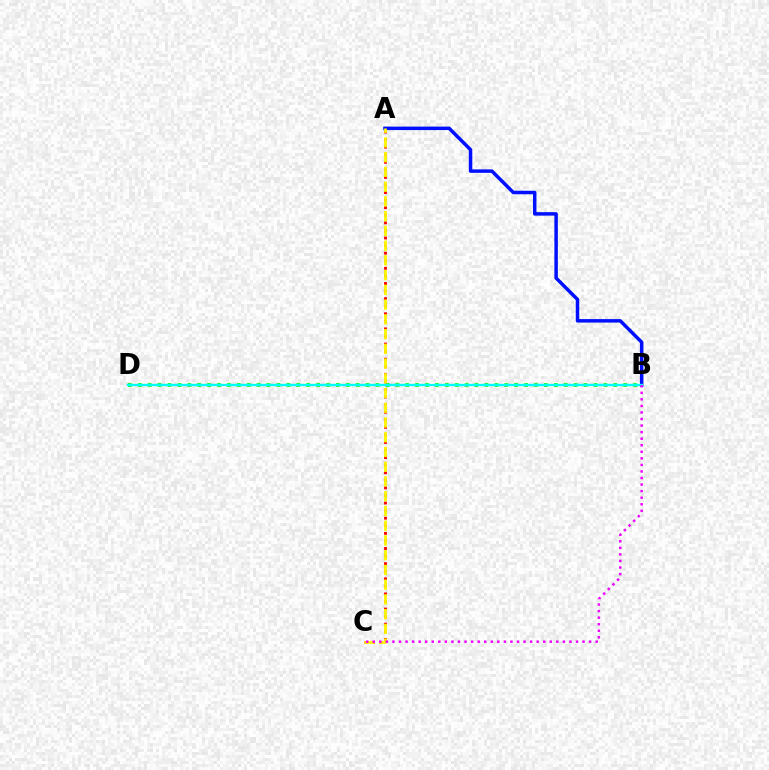{('A', 'B'): [{'color': '#0010ff', 'line_style': 'solid', 'thickness': 2.51}], ('B', 'D'): [{'color': '#08ff00', 'line_style': 'dotted', 'thickness': 2.69}, {'color': '#00fff6', 'line_style': 'solid', 'thickness': 1.7}], ('A', 'C'): [{'color': '#ff0000', 'line_style': 'dotted', 'thickness': 2.06}, {'color': '#fcf500', 'line_style': 'dashed', 'thickness': 2.0}], ('B', 'C'): [{'color': '#ee00ff', 'line_style': 'dotted', 'thickness': 1.78}]}